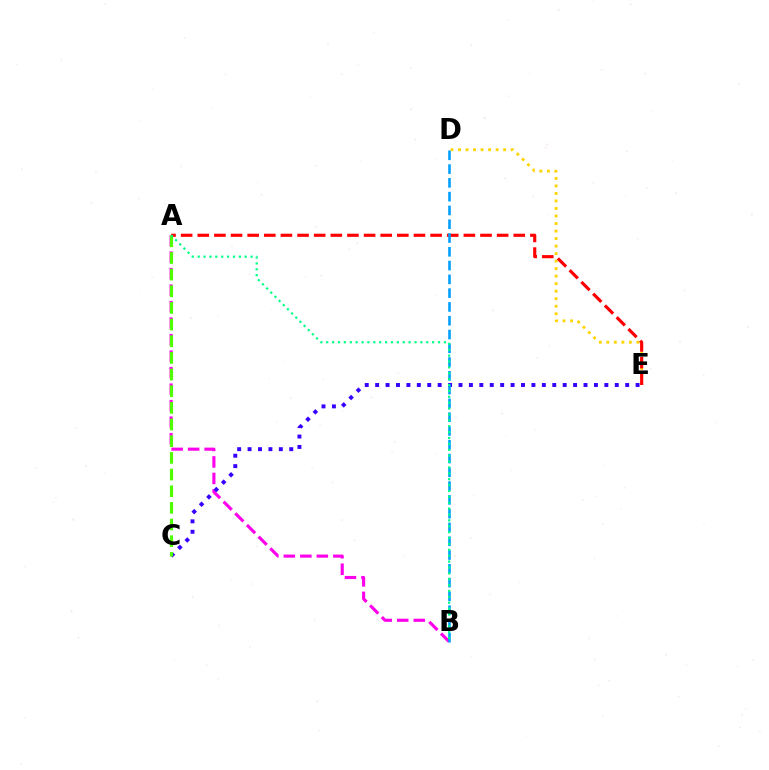{('D', 'E'): [{'color': '#ffd500', 'line_style': 'dotted', 'thickness': 2.04}], ('A', 'E'): [{'color': '#ff0000', 'line_style': 'dashed', 'thickness': 2.26}], ('A', 'B'): [{'color': '#ff00ed', 'line_style': 'dashed', 'thickness': 2.24}, {'color': '#00ff86', 'line_style': 'dotted', 'thickness': 1.6}], ('C', 'E'): [{'color': '#3700ff', 'line_style': 'dotted', 'thickness': 2.83}], ('B', 'D'): [{'color': '#009eff', 'line_style': 'dashed', 'thickness': 1.87}], ('A', 'C'): [{'color': '#4fff00', 'line_style': 'dashed', 'thickness': 2.26}]}